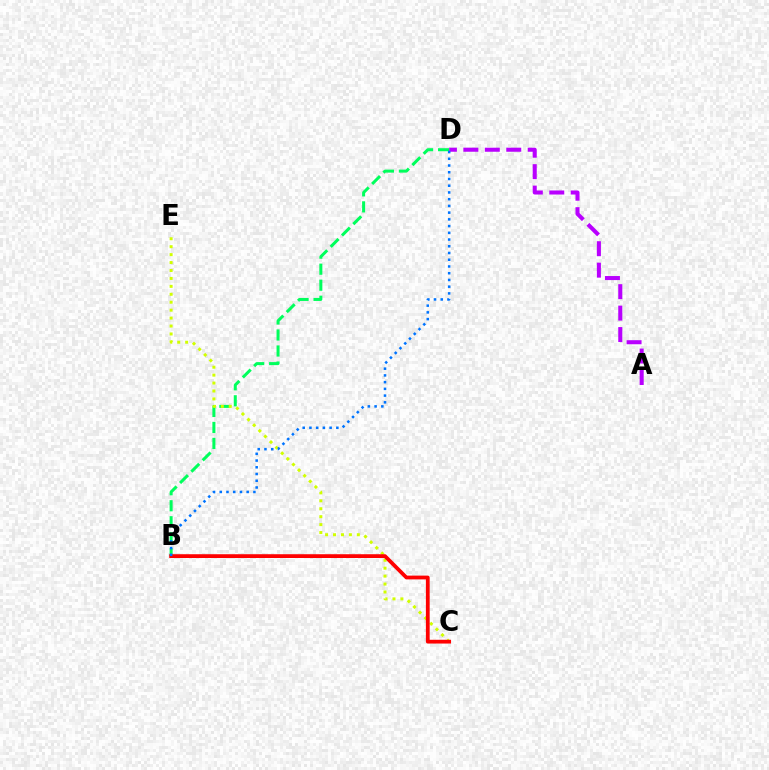{('B', 'D'): [{'color': '#00ff5c', 'line_style': 'dashed', 'thickness': 2.17}, {'color': '#0074ff', 'line_style': 'dotted', 'thickness': 1.83}], ('C', 'E'): [{'color': '#d1ff00', 'line_style': 'dotted', 'thickness': 2.16}], ('B', 'C'): [{'color': '#ff0000', 'line_style': 'solid', 'thickness': 2.72}], ('A', 'D'): [{'color': '#b900ff', 'line_style': 'dashed', 'thickness': 2.91}]}